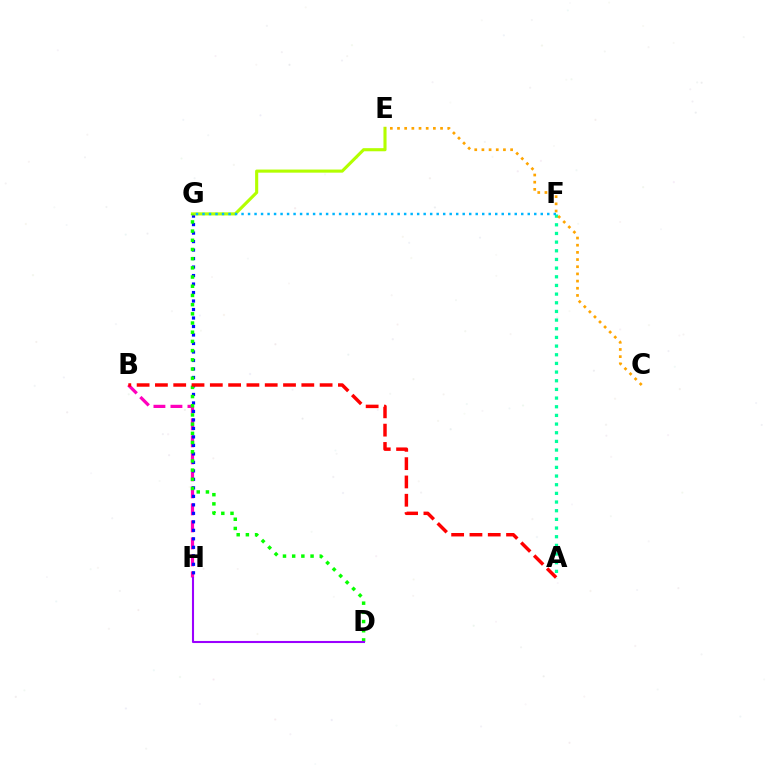{('B', 'H'): [{'color': '#ff00bd', 'line_style': 'dashed', 'thickness': 2.31}], ('G', 'H'): [{'color': '#0010ff', 'line_style': 'dotted', 'thickness': 2.31}], ('E', 'G'): [{'color': '#b3ff00', 'line_style': 'solid', 'thickness': 2.24}], ('A', 'F'): [{'color': '#00ff9d', 'line_style': 'dotted', 'thickness': 2.35}], ('D', 'G'): [{'color': '#08ff00', 'line_style': 'dotted', 'thickness': 2.5}], ('D', 'H'): [{'color': '#9b00ff', 'line_style': 'solid', 'thickness': 1.5}], ('C', 'E'): [{'color': '#ffa500', 'line_style': 'dotted', 'thickness': 1.95}], ('A', 'B'): [{'color': '#ff0000', 'line_style': 'dashed', 'thickness': 2.49}], ('F', 'G'): [{'color': '#00b5ff', 'line_style': 'dotted', 'thickness': 1.77}]}